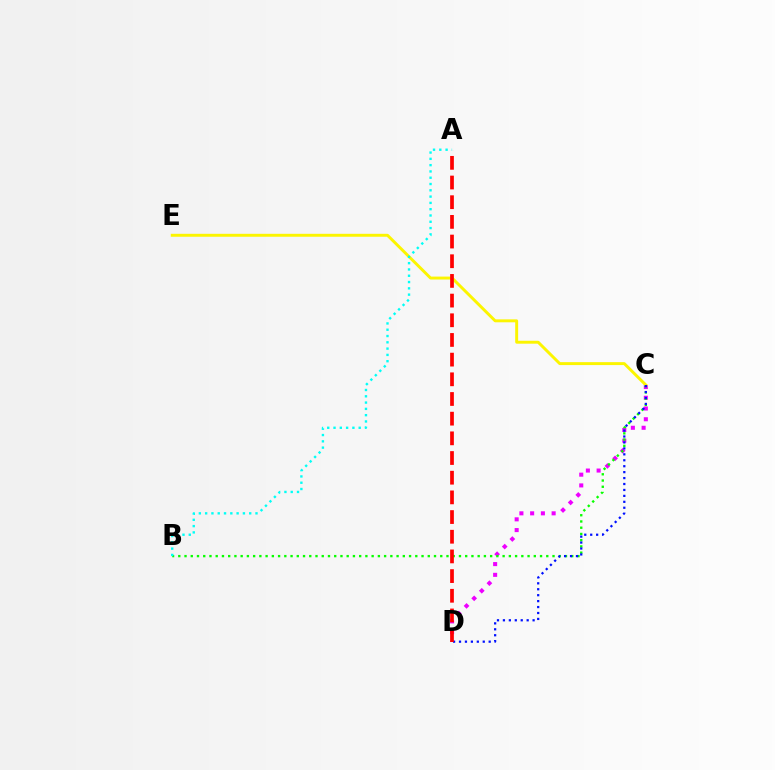{('C', 'D'): [{'color': '#ee00ff', 'line_style': 'dotted', 'thickness': 2.92}, {'color': '#0010ff', 'line_style': 'dotted', 'thickness': 1.61}], ('B', 'C'): [{'color': '#08ff00', 'line_style': 'dotted', 'thickness': 1.69}], ('C', 'E'): [{'color': '#fcf500', 'line_style': 'solid', 'thickness': 2.11}], ('A', 'D'): [{'color': '#ff0000', 'line_style': 'dashed', 'thickness': 2.67}], ('A', 'B'): [{'color': '#00fff6', 'line_style': 'dotted', 'thickness': 1.71}]}